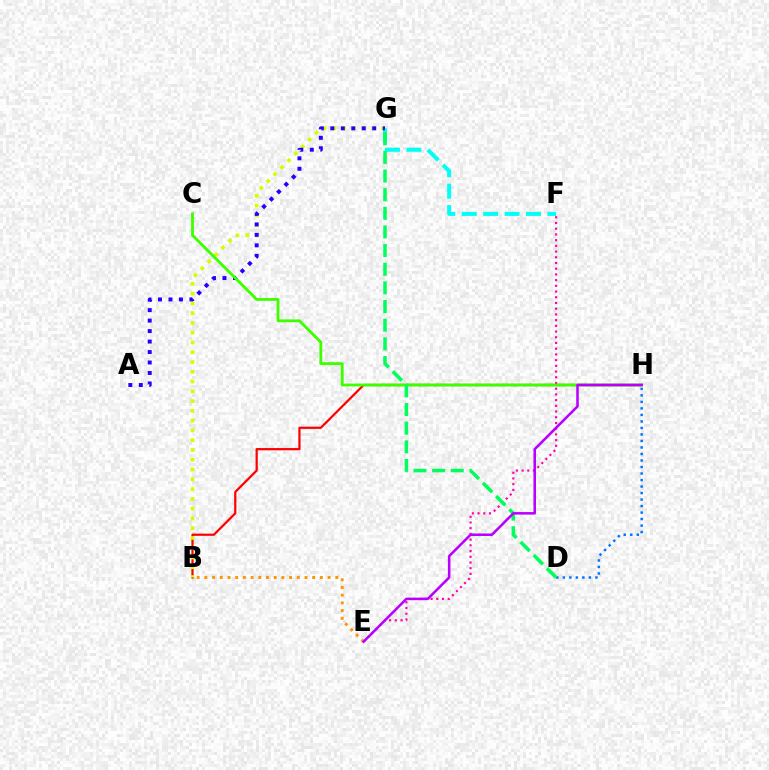{('E', 'F'): [{'color': '#ff00ac', 'line_style': 'dotted', 'thickness': 1.55}], ('B', 'H'): [{'color': '#ff0000', 'line_style': 'solid', 'thickness': 1.6}], ('B', 'G'): [{'color': '#d1ff00', 'line_style': 'dotted', 'thickness': 2.66}], ('F', 'G'): [{'color': '#00fff6', 'line_style': 'dashed', 'thickness': 2.91}], ('A', 'G'): [{'color': '#2500ff', 'line_style': 'dotted', 'thickness': 2.85}], ('D', 'H'): [{'color': '#0074ff', 'line_style': 'dotted', 'thickness': 1.77}], ('B', 'E'): [{'color': '#ff9400', 'line_style': 'dotted', 'thickness': 2.09}], ('C', 'H'): [{'color': '#3dff00', 'line_style': 'solid', 'thickness': 2.03}], ('D', 'G'): [{'color': '#00ff5c', 'line_style': 'dashed', 'thickness': 2.53}], ('E', 'H'): [{'color': '#b900ff', 'line_style': 'solid', 'thickness': 1.83}]}